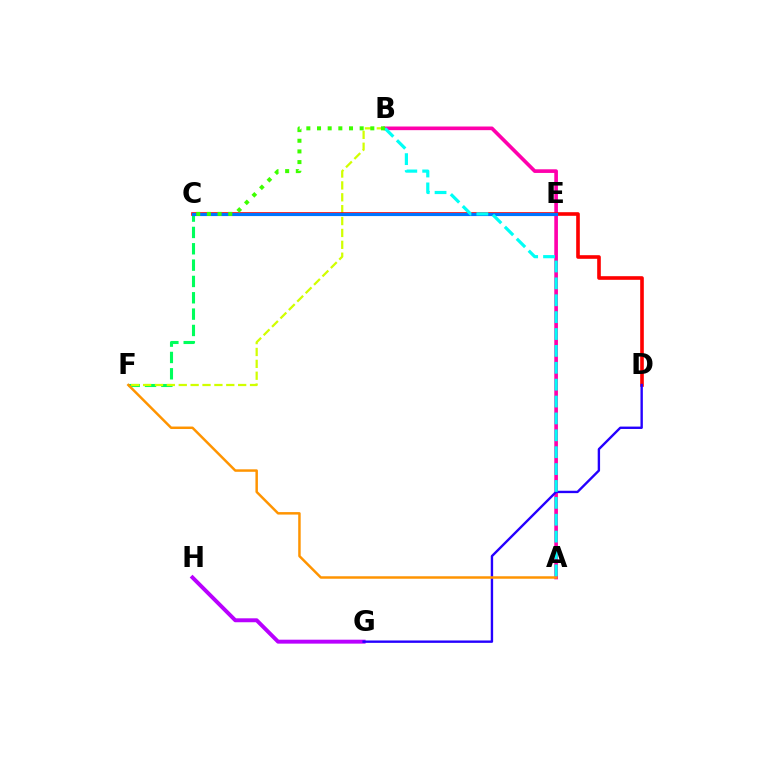{('A', 'B'): [{'color': '#ff00ac', 'line_style': 'solid', 'thickness': 2.63}, {'color': '#00fff6', 'line_style': 'dashed', 'thickness': 2.29}], ('C', 'F'): [{'color': '#00ff5c', 'line_style': 'dashed', 'thickness': 2.22}], ('G', 'H'): [{'color': '#b900ff', 'line_style': 'solid', 'thickness': 2.84}], ('B', 'F'): [{'color': '#d1ff00', 'line_style': 'dashed', 'thickness': 1.61}], ('C', 'D'): [{'color': '#ff0000', 'line_style': 'solid', 'thickness': 2.61}], ('D', 'G'): [{'color': '#2500ff', 'line_style': 'solid', 'thickness': 1.71}], ('A', 'F'): [{'color': '#ff9400', 'line_style': 'solid', 'thickness': 1.78}], ('C', 'E'): [{'color': '#0074ff', 'line_style': 'solid', 'thickness': 2.27}], ('B', 'C'): [{'color': '#3dff00', 'line_style': 'dotted', 'thickness': 2.9}]}